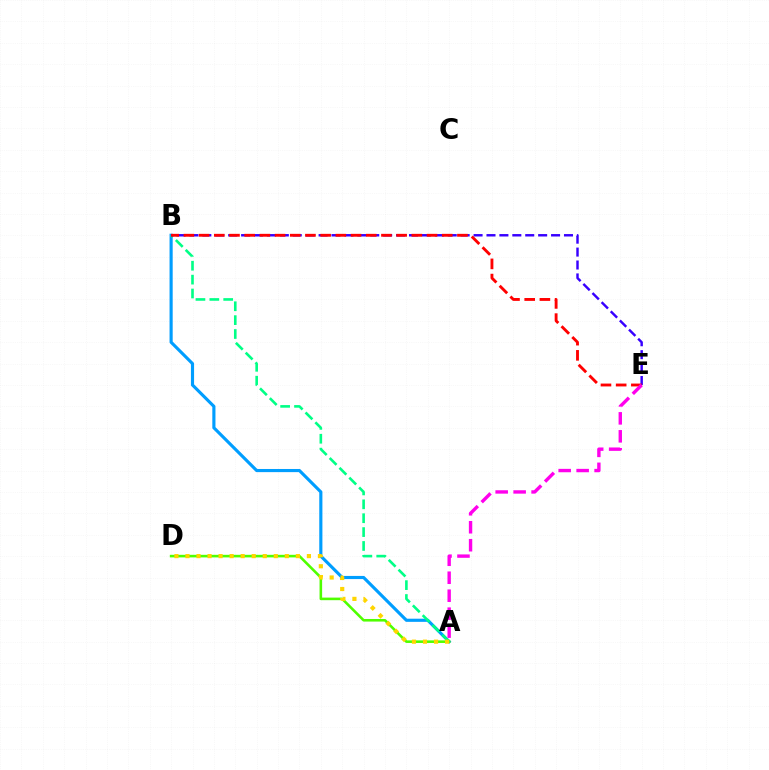{('A', 'B'): [{'color': '#009eff', 'line_style': 'solid', 'thickness': 2.26}, {'color': '#00ff86', 'line_style': 'dashed', 'thickness': 1.89}], ('A', 'D'): [{'color': '#4fff00', 'line_style': 'solid', 'thickness': 1.86}, {'color': '#ffd500', 'line_style': 'dotted', 'thickness': 3.0}], ('B', 'E'): [{'color': '#3700ff', 'line_style': 'dashed', 'thickness': 1.75}, {'color': '#ff0000', 'line_style': 'dashed', 'thickness': 2.06}], ('A', 'E'): [{'color': '#ff00ed', 'line_style': 'dashed', 'thickness': 2.44}]}